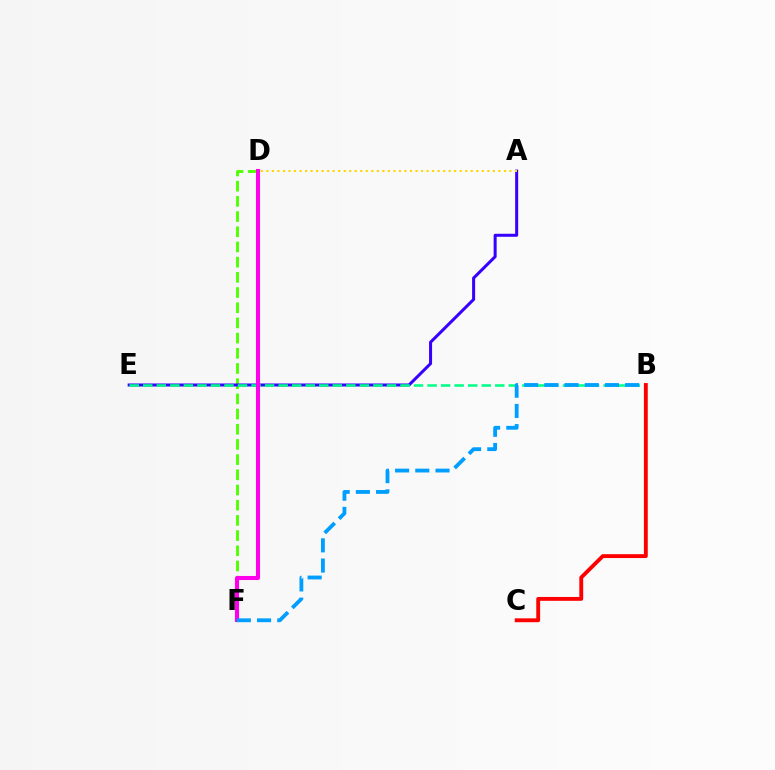{('D', 'F'): [{'color': '#4fff00', 'line_style': 'dashed', 'thickness': 2.06}, {'color': '#ff00ed', 'line_style': 'solid', 'thickness': 2.93}], ('A', 'E'): [{'color': '#3700ff', 'line_style': 'solid', 'thickness': 2.17}], ('B', 'E'): [{'color': '#00ff86', 'line_style': 'dashed', 'thickness': 1.84}], ('A', 'D'): [{'color': '#ffd500', 'line_style': 'dotted', 'thickness': 1.5}], ('B', 'F'): [{'color': '#009eff', 'line_style': 'dashed', 'thickness': 2.74}], ('B', 'C'): [{'color': '#ff0000', 'line_style': 'solid', 'thickness': 2.78}]}